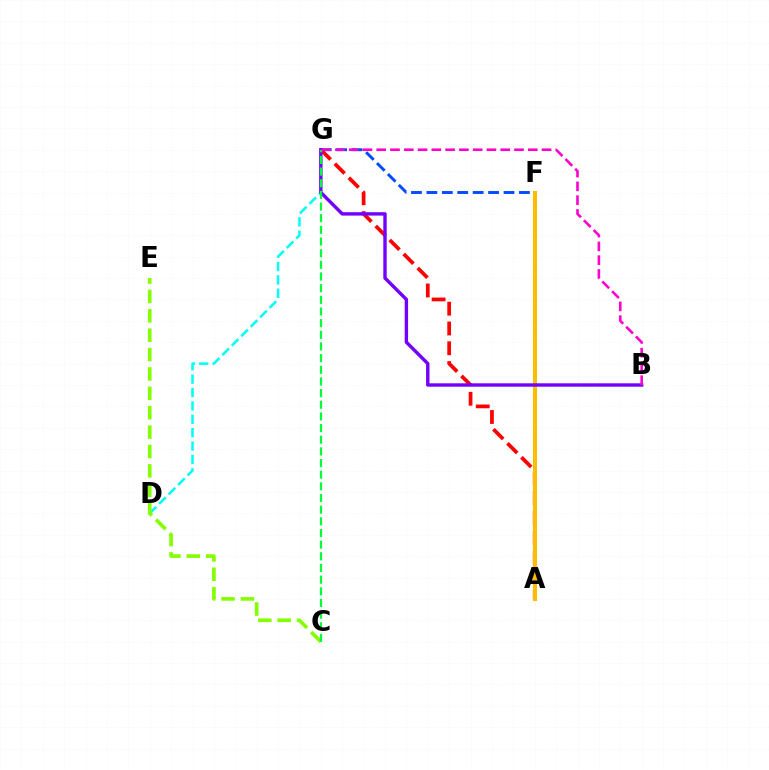{('A', 'G'): [{'color': '#ff0000', 'line_style': 'dashed', 'thickness': 2.69}], ('F', 'G'): [{'color': '#004bff', 'line_style': 'dashed', 'thickness': 2.1}], ('A', 'F'): [{'color': '#ffbd00', 'line_style': 'solid', 'thickness': 2.92}], ('D', 'G'): [{'color': '#00fff6', 'line_style': 'dashed', 'thickness': 1.82}], ('B', 'G'): [{'color': '#7200ff', 'line_style': 'solid', 'thickness': 2.45}, {'color': '#ff00cf', 'line_style': 'dashed', 'thickness': 1.87}], ('C', 'E'): [{'color': '#84ff00', 'line_style': 'dashed', 'thickness': 2.63}], ('C', 'G'): [{'color': '#00ff39', 'line_style': 'dashed', 'thickness': 1.58}]}